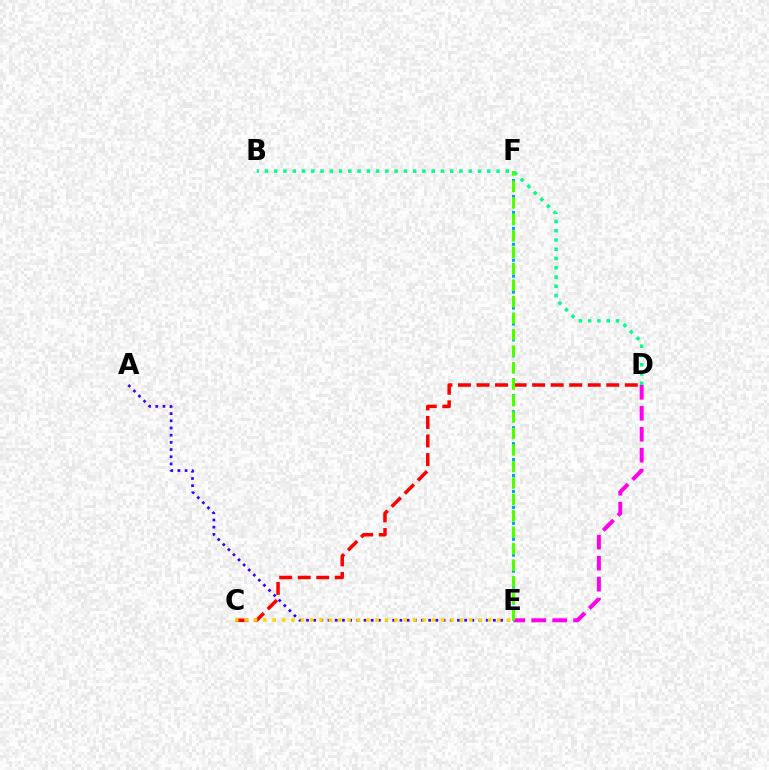{('D', 'E'): [{'color': '#ff00ed', 'line_style': 'dashed', 'thickness': 2.85}], ('A', 'E'): [{'color': '#3700ff', 'line_style': 'dotted', 'thickness': 1.95}], ('C', 'D'): [{'color': '#ff0000', 'line_style': 'dashed', 'thickness': 2.52}], ('B', 'D'): [{'color': '#00ff86', 'line_style': 'dotted', 'thickness': 2.52}], ('E', 'F'): [{'color': '#009eff', 'line_style': 'dotted', 'thickness': 2.17}, {'color': '#4fff00', 'line_style': 'dashed', 'thickness': 2.24}], ('C', 'E'): [{'color': '#ffd500', 'line_style': 'dotted', 'thickness': 2.54}]}